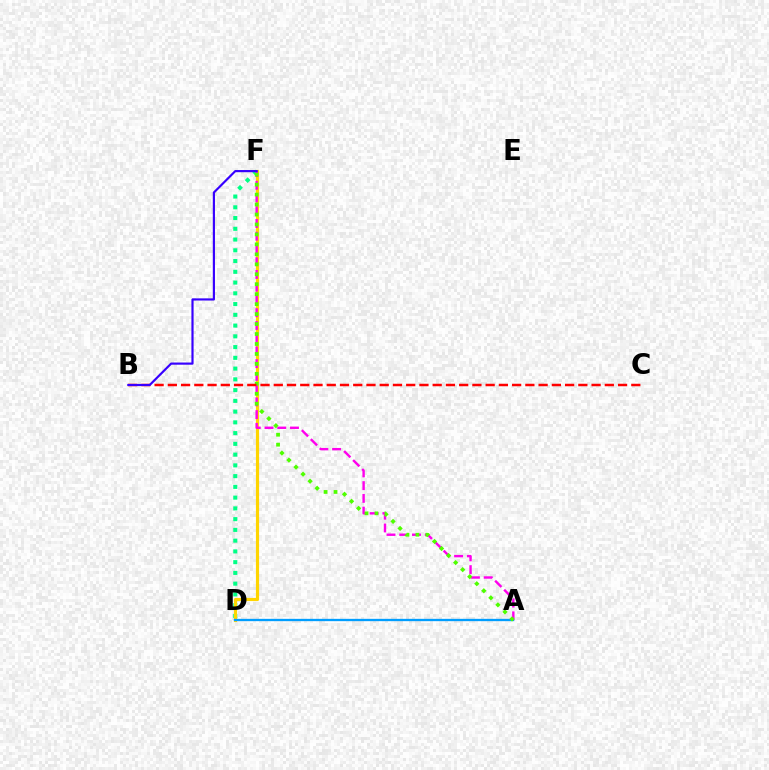{('D', 'F'): [{'color': '#00ff86', 'line_style': 'dotted', 'thickness': 2.92}, {'color': '#ffd500', 'line_style': 'solid', 'thickness': 2.28}], ('A', 'F'): [{'color': '#ff00ed', 'line_style': 'dashed', 'thickness': 1.73}, {'color': '#4fff00', 'line_style': 'dotted', 'thickness': 2.71}], ('A', 'D'): [{'color': '#009eff', 'line_style': 'solid', 'thickness': 1.67}], ('B', 'C'): [{'color': '#ff0000', 'line_style': 'dashed', 'thickness': 1.8}], ('B', 'F'): [{'color': '#3700ff', 'line_style': 'solid', 'thickness': 1.56}]}